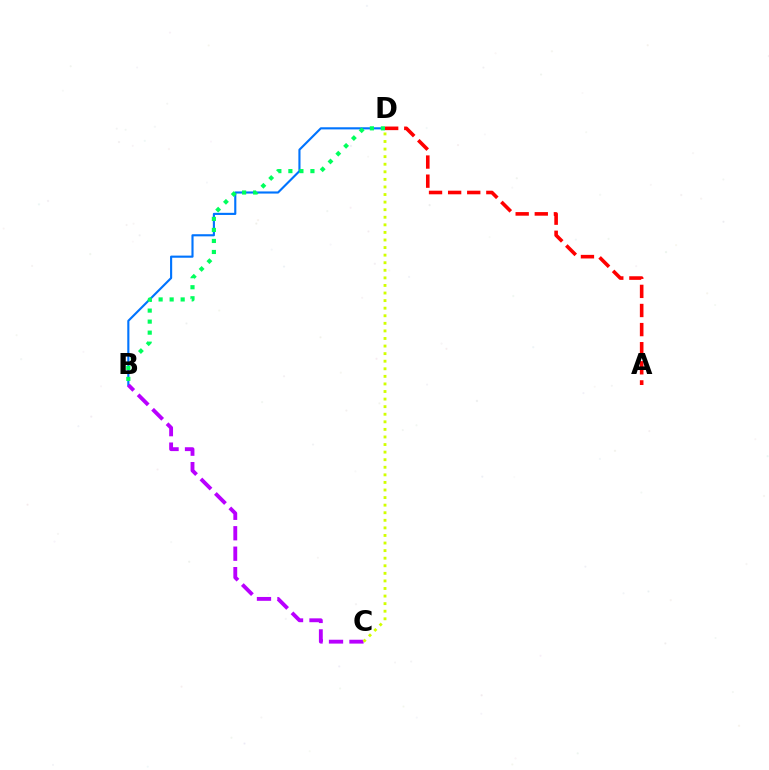{('B', 'D'): [{'color': '#0074ff', 'line_style': 'solid', 'thickness': 1.53}, {'color': '#00ff5c', 'line_style': 'dotted', 'thickness': 3.0}], ('B', 'C'): [{'color': '#b900ff', 'line_style': 'dashed', 'thickness': 2.78}], ('C', 'D'): [{'color': '#d1ff00', 'line_style': 'dotted', 'thickness': 2.06}], ('A', 'D'): [{'color': '#ff0000', 'line_style': 'dashed', 'thickness': 2.59}]}